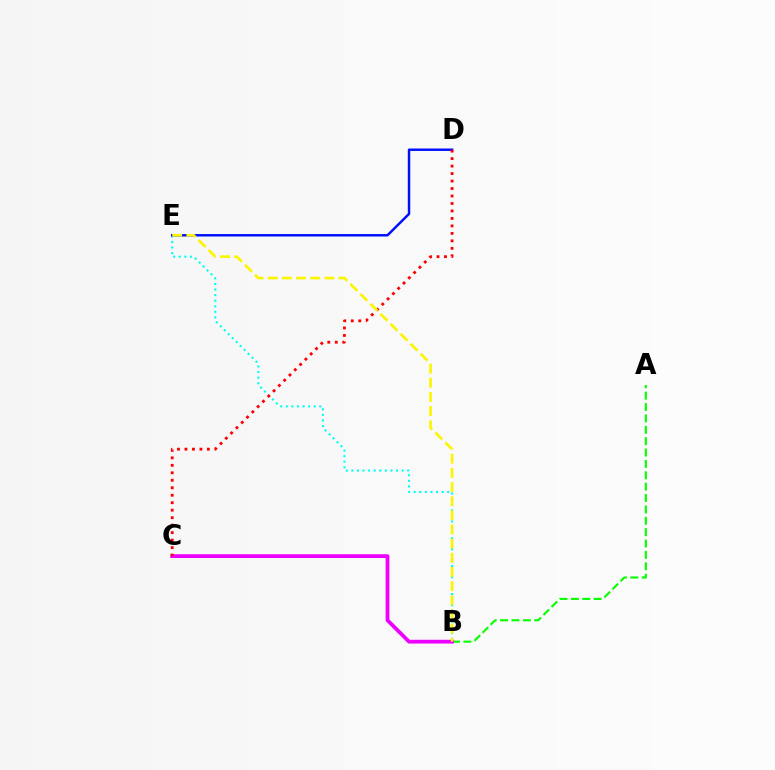{('B', 'E'): [{'color': '#00fff6', 'line_style': 'dotted', 'thickness': 1.52}, {'color': '#fcf500', 'line_style': 'dashed', 'thickness': 1.92}], ('D', 'E'): [{'color': '#0010ff', 'line_style': 'solid', 'thickness': 1.77}], ('A', 'B'): [{'color': '#08ff00', 'line_style': 'dashed', 'thickness': 1.55}], ('B', 'C'): [{'color': '#ee00ff', 'line_style': 'solid', 'thickness': 2.71}], ('C', 'D'): [{'color': '#ff0000', 'line_style': 'dotted', 'thickness': 2.03}]}